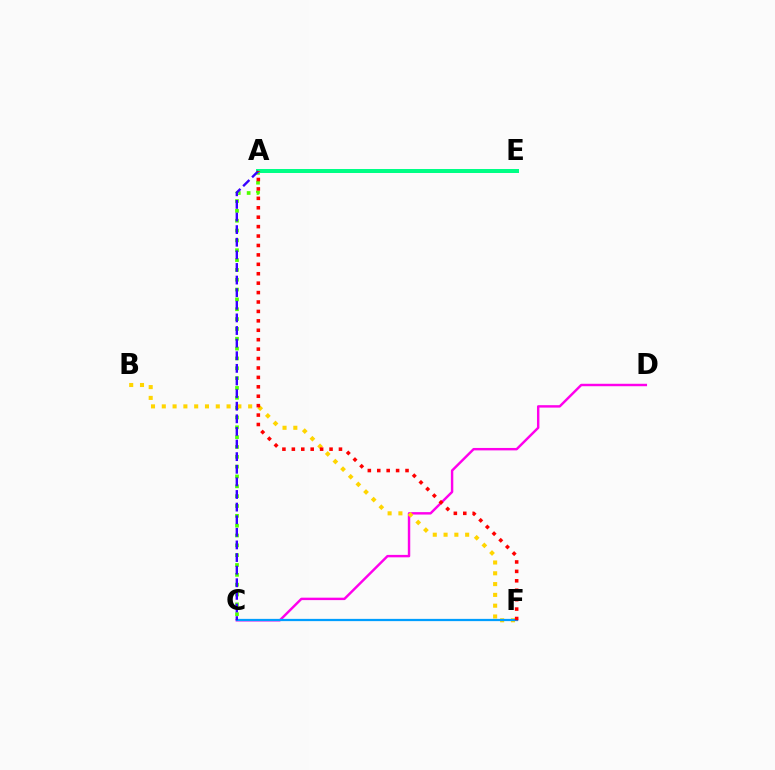{('A', 'C'): [{'color': '#4fff00', 'line_style': 'dotted', 'thickness': 2.67}, {'color': '#3700ff', 'line_style': 'dashed', 'thickness': 1.71}], ('A', 'E'): [{'color': '#00ff86', 'line_style': 'solid', 'thickness': 2.88}], ('C', 'D'): [{'color': '#ff00ed', 'line_style': 'solid', 'thickness': 1.75}], ('B', 'F'): [{'color': '#ffd500', 'line_style': 'dotted', 'thickness': 2.93}], ('C', 'F'): [{'color': '#009eff', 'line_style': 'solid', 'thickness': 1.62}], ('A', 'F'): [{'color': '#ff0000', 'line_style': 'dotted', 'thickness': 2.56}]}